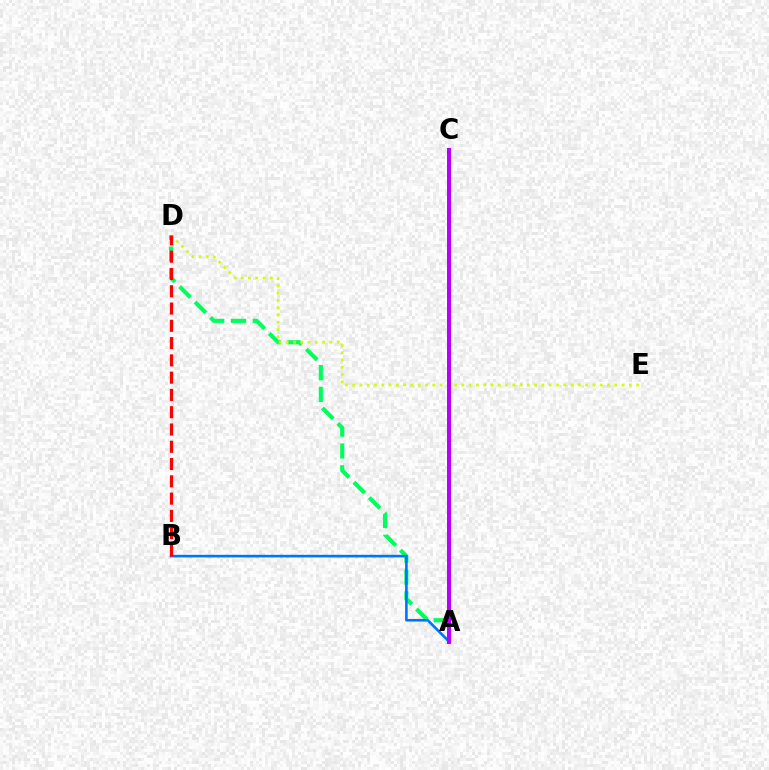{('A', 'D'): [{'color': '#00ff5c', 'line_style': 'dashed', 'thickness': 2.96}], ('A', 'B'): [{'color': '#0074ff', 'line_style': 'solid', 'thickness': 1.88}], ('D', 'E'): [{'color': '#d1ff00', 'line_style': 'dotted', 'thickness': 1.98}], ('A', 'C'): [{'color': '#b900ff', 'line_style': 'solid', 'thickness': 2.88}], ('B', 'D'): [{'color': '#ff0000', 'line_style': 'dashed', 'thickness': 2.35}]}